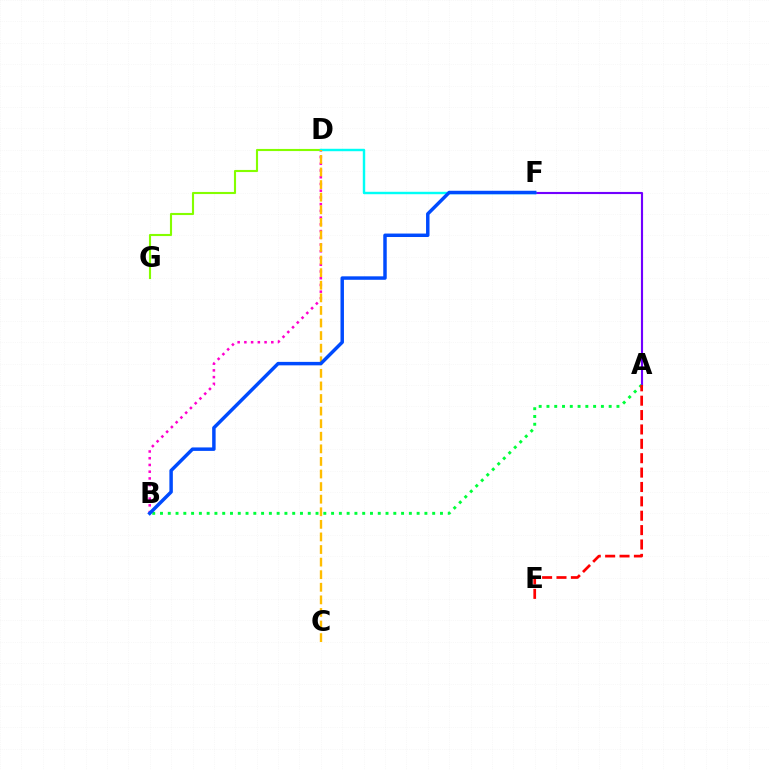{('B', 'D'): [{'color': '#ff00cf', 'line_style': 'dotted', 'thickness': 1.83}], ('A', 'F'): [{'color': '#7200ff', 'line_style': 'solid', 'thickness': 1.54}], ('D', 'G'): [{'color': '#84ff00', 'line_style': 'solid', 'thickness': 1.53}], ('D', 'F'): [{'color': '#00fff6', 'line_style': 'solid', 'thickness': 1.75}], ('A', 'B'): [{'color': '#00ff39', 'line_style': 'dotted', 'thickness': 2.11}], ('C', 'D'): [{'color': '#ffbd00', 'line_style': 'dashed', 'thickness': 1.71}], ('A', 'E'): [{'color': '#ff0000', 'line_style': 'dashed', 'thickness': 1.95}], ('B', 'F'): [{'color': '#004bff', 'line_style': 'solid', 'thickness': 2.5}]}